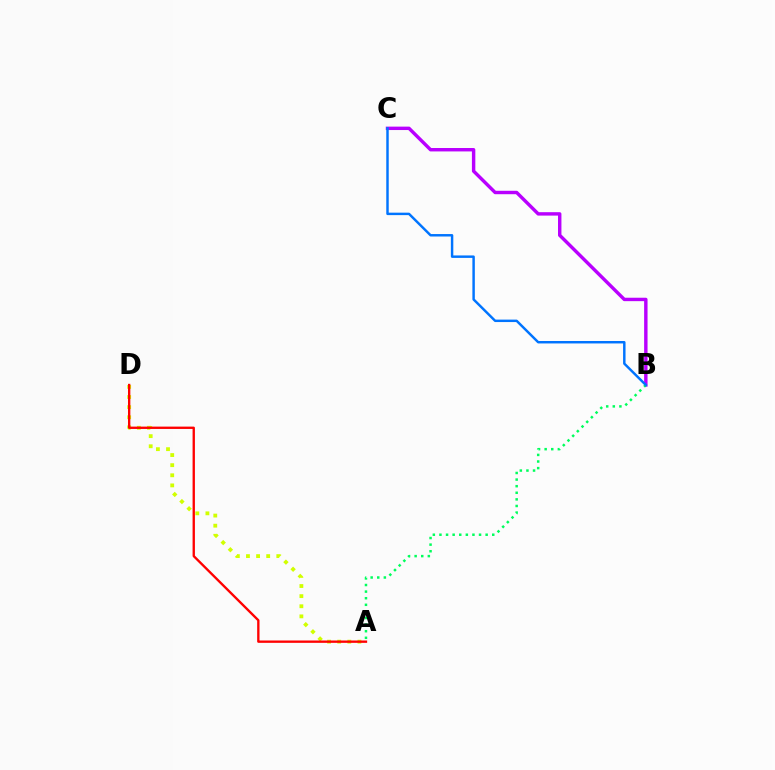{('B', 'C'): [{'color': '#b900ff', 'line_style': 'solid', 'thickness': 2.46}, {'color': '#0074ff', 'line_style': 'solid', 'thickness': 1.77}], ('A', 'D'): [{'color': '#d1ff00', 'line_style': 'dotted', 'thickness': 2.75}, {'color': '#ff0000', 'line_style': 'solid', 'thickness': 1.69}], ('A', 'B'): [{'color': '#00ff5c', 'line_style': 'dotted', 'thickness': 1.79}]}